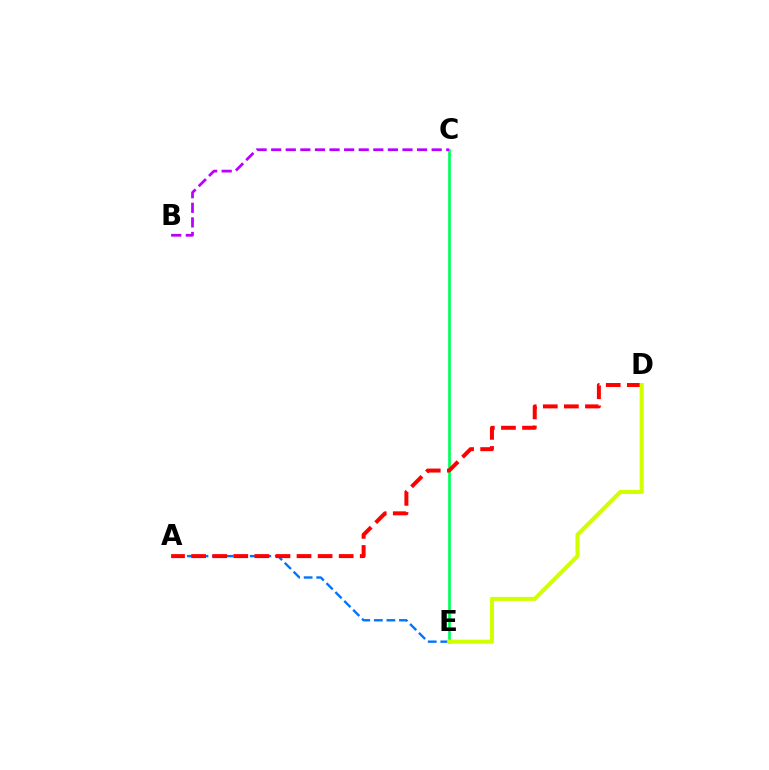{('C', 'E'): [{'color': '#00ff5c', 'line_style': 'solid', 'thickness': 1.94}], ('A', 'E'): [{'color': '#0074ff', 'line_style': 'dashed', 'thickness': 1.71}], ('A', 'D'): [{'color': '#ff0000', 'line_style': 'dashed', 'thickness': 2.86}], ('D', 'E'): [{'color': '#d1ff00', 'line_style': 'solid', 'thickness': 2.92}], ('B', 'C'): [{'color': '#b900ff', 'line_style': 'dashed', 'thickness': 1.98}]}